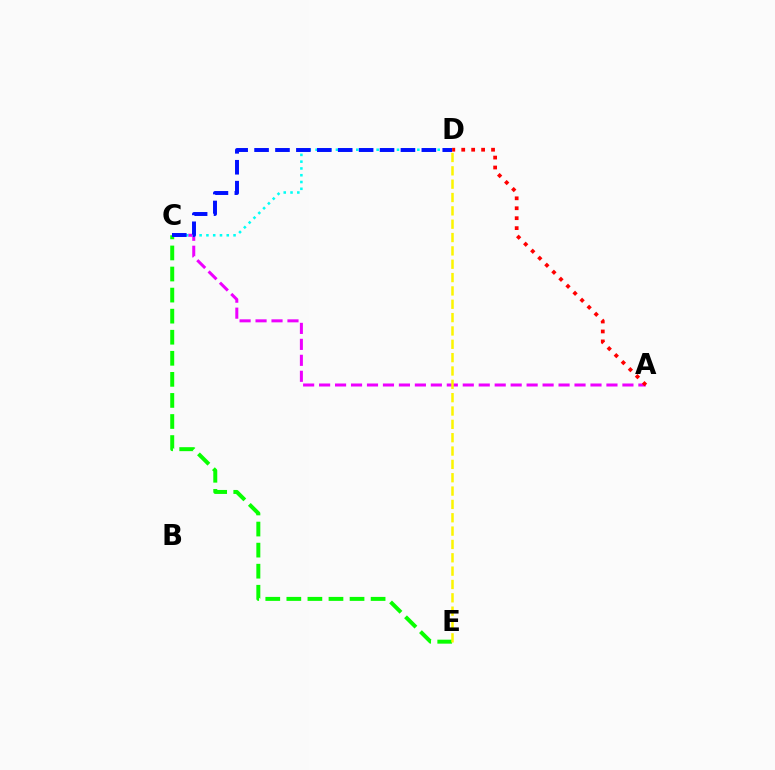{('C', 'E'): [{'color': '#08ff00', 'line_style': 'dashed', 'thickness': 2.86}], ('A', 'C'): [{'color': '#ee00ff', 'line_style': 'dashed', 'thickness': 2.17}], ('A', 'D'): [{'color': '#ff0000', 'line_style': 'dotted', 'thickness': 2.7}], ('C', 'D'): [{'color': '#00fff6', 'line_style': 'dotted', 'thickness': 1.84}, {'color': '#0010ff', 'line_style': 'dashed', 'thickness': 2.84}], ('D', 'E'): [{'color': '#fcf500', 'line_style': 'dashed', 'thickness': 1.81}]}